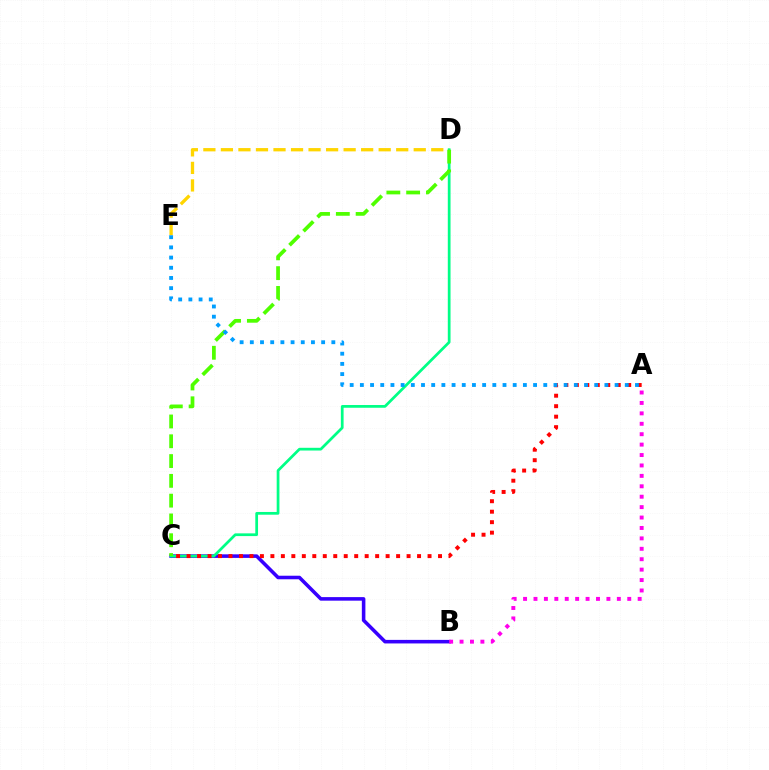{('D', 'E'): [{'color': '#ffd500', 'line_style': 'dashed', 'thickness': 2.38}], ('B', 'C'): [{'color': '#3700ff', 'line_style': 'solid', 'thickness': 2.56}], ('C', 'D'): [{'color': '#00ff86', 'line_style': 'solid', 'thickness': 1.97}, {'color': '#4fff00', 'line_style': 'dashed', 'thickness': 2.69}], ('A', 'B'): [{'color': '#ff00ed', 'line_style': 'dotted', 'thickness': 2.83}], ('A', 'C'): [{'color': '#ff0000', 'line_style': 'dotted', 'thickness': 2.85}], ('A', 'E'): [{'color': '#009eff', 'line_style': 'dotted', 'thickness': 2.77}]}